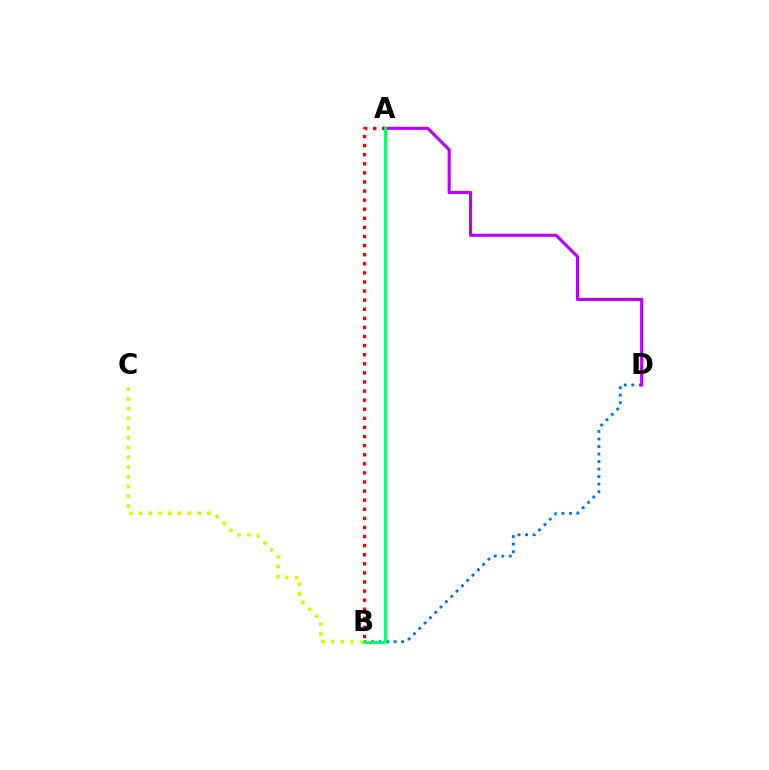{('B', 'D'): [{'color': '#0074ff', 'line_style': 'dotted', 'thickness': 2.05}], ('A', 'D'): [{'color': '#b900ff', 'line_style': 'solid', 'thickness': 2.22}], ('A', 'B'): [{'color': '#ff0000', 'line_style': 'dotted', 'thickness': 2.47}, {'color': '#00ff5c', 'line_style': 'solid', 'thickness': 2.03}], ('B', 'C'): [{'color': '#d1ff00', 'line_style': 'dotted', 'thickness': 2.65}]}